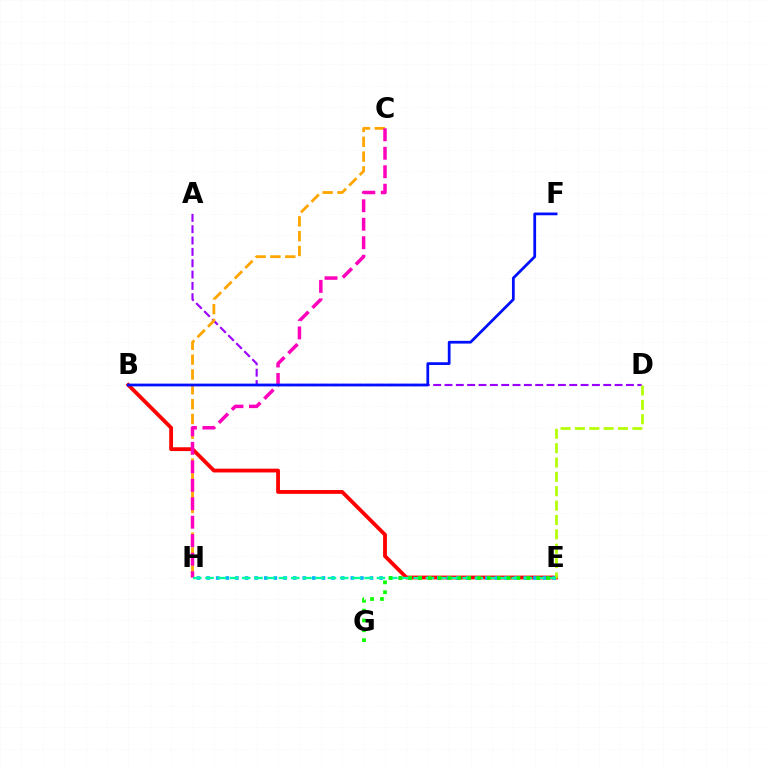{('B', 'E'): [{'color': '#ff0000', 'line_style': 'solid', 'thickness': 2.74}], ('E', 'H'): [{'color': '#00b5ff', 'line_style': 'dotted', 'thickness': 2.61}, {'color': '#00ff9d', 'line_style': 'dashed', 'thickness': 1.66}], ('A', 'D'): [{'color': '#9b00ff', 'line_style': 'dashed', 'thickness': 1.54}], ('C', 'H'): [{'color': '#ffa500', 'line_style': 'dashed', 'thickness': 2.01}, {'color': '#ff00bd', 'line_style': 'dashed', 'thickness': 2.51}], ('B', 'F'): [{'color': '#0010ff', 'line_style': 'solid', 'thickness': 1.98}], ('D', 'E'): [{'color': '#b3ff00', 'line_style': 'dashed', 'thickness': 1.95}], ('E', 'G'): [{'color': '#08ff00', 'line_style': 'dotted', 'thickness': 2.68}]}